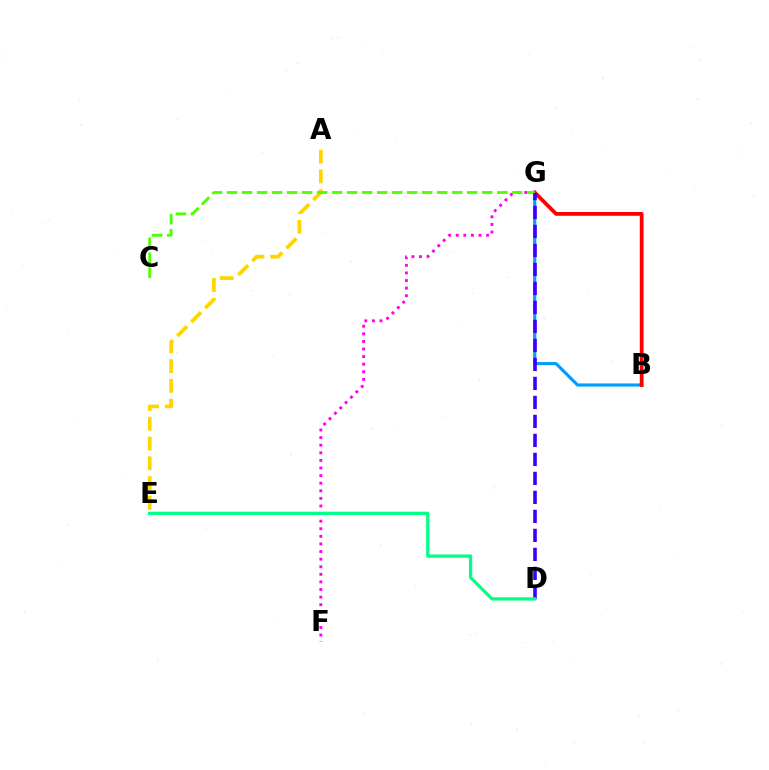{('A', 'E'): [{'color': '#ffd500', 'line_style': 'dashed', 'thickness': 2.69}], ('B', 'G'): [{'color': '#009eff', 'line_style': 'solid', 'thickness': 2.25}, {'color': '#ff0000', 'line_style': 'solid', 'thickness': 2.72}], ('F', 'G'): [{'color': '#ff00ed', 'line_style': 'dotted', 'thickness': 2.06}], ('C', 'G'): [{'color': '#4fff00', 'line_style': 'dashed', 'thickness': 2.04}], ('D', 'G'): [{'color': '#3700ff', 'line_style': 'dashed', 'thickness': 2.58}], ('D', 'E'): [{'color': '#00ff86', 'line_style': 'solid', 'thickness': 2.35}]}